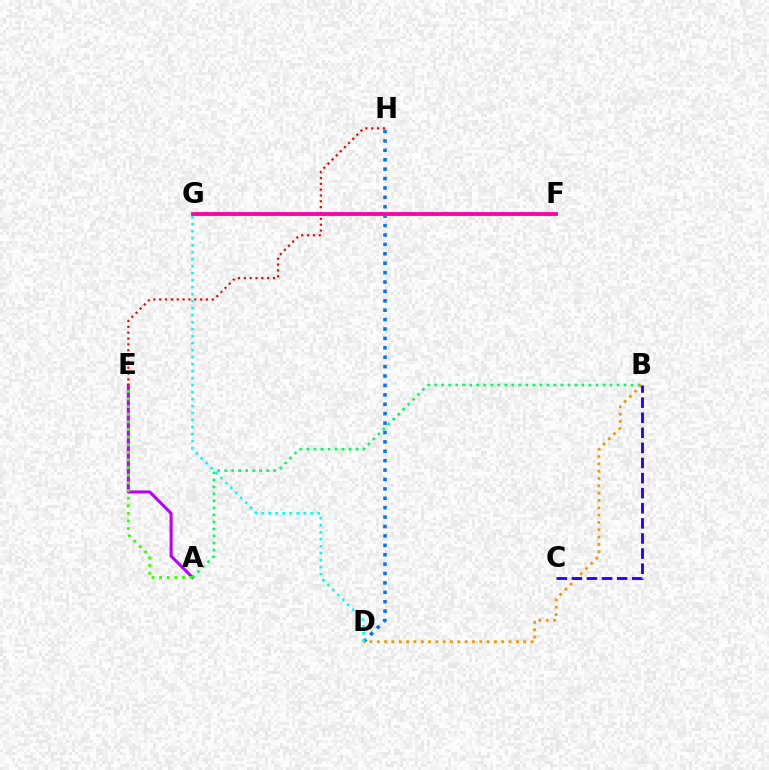{('A', 'E'): [{'color': '#b900ff', 'line_style': 'solid', 'thickness': 2.2}, {'color': '#3dff00', 'line_style': 'dotted', 'thickness': 2.07}], ('E', 'H'): [{'color': '#ff0000', 'line_style': 'dotted', 'thickness': 1.59}], ('D', 'H'): [{'color': '#0074ff', 'line_style': 'dotted', 'thickness': 2.56}], ('F', 'G'): [{'color': '#d1ff00', 'line_style': 'solid', 'thickness': 2.26}, {'color': '#ff00ac', 'line_style': 'solid', 'thickness': 2.75}], ('A', 'B'): [{'color': '#00ff5c', 'line_style': 'dotted', 'thickness': 1.91}], ('B', 'D'): [{'color': '#ff9400', 'line_style': 'dotted', 'thickness': 1.99}], ('D', 'G'): [{'color': '#00fff6', 'line_style': 'dotted', 'thickness': 1.9}], ('B', 'C'): [{'color': '#2500ff', 'line_style': 'dashed', 'thickness': 2.05}]}